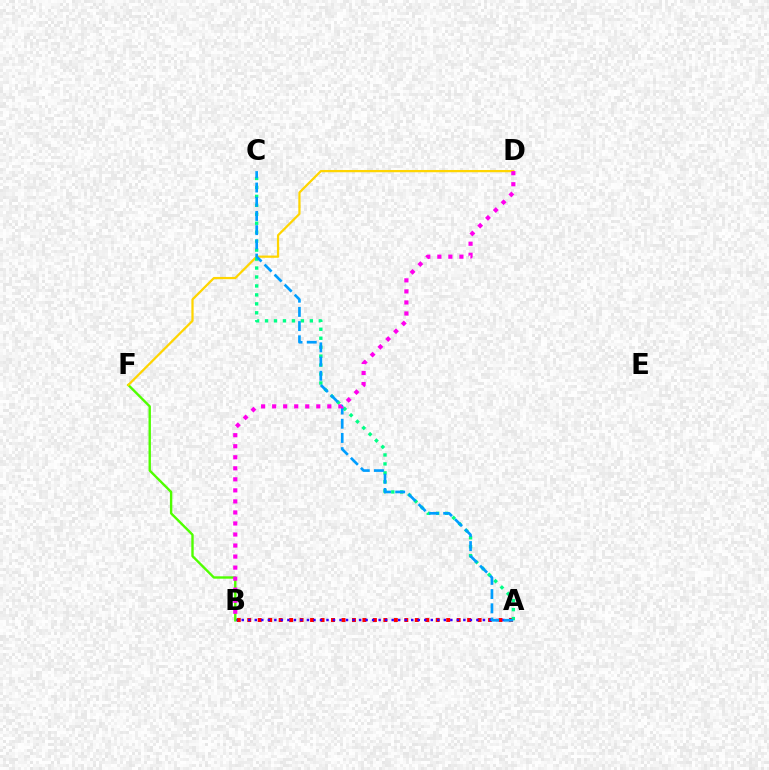{('A', 'B'): [{'color': '#ff0000', 'line_style': 'dotted', 'thickness': 2.85}, {'color': '#3700ff', 'line_style': 'dotted', 'thickness': 1.77}], ('B', 'F'): [{'color': '#4fff00', 'line_style': 'solid', 'thickness': 1.72}], ('D', 'F'): [{'color': '#ffd500', 'line_style': 'solid', 'thickness': 1.62}], ('A', 'C'): [{'color': '#00ff86', 'line_style': 'dotted', 'thickness': 2.43}, {'color': '#009eff', 'line_style': 'dashed', 'thickness': 1.93}], ('B', 'D'): [{'color': '#ff00ed', 'line_style': 'dotted', 'thickness': 3.0}]}